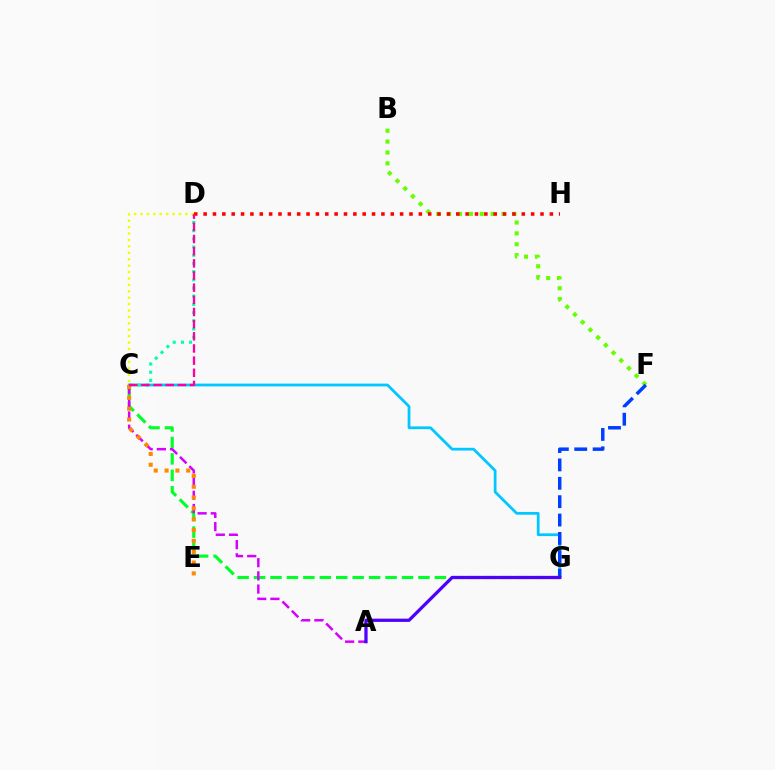{('B', 'F'): [{'color': '#66ff00', 'line_style': 'dotted', 'thickness': 2.96}], ('C', 'G'): [{'color': '#00c7ff', 'line_style': 'solid', 'thickness': 1.99}, {'color': '#00ff27', 'line_style': 'dashed', 'thickness': 2.23}], ('C', 'D'): [{'color': '#00ffaf', 'line_style': 'dotted', 'thickness': 2.23}, {'color': '#eeff00', 'line_style': 'dotted', 'thickness': 1.74}, {'color': '#ff00a0', 'line_style': 'dashed', 'thickness': 1.65}], ('F', 'G'): [{'color': '#003fff', 'line_style': 'dashed', 'thickness': 2.5}], ('A', 'C'): [{'color': '#d600ff', 'line_style': 'dashed', 'thickness': 1.79}], ('D', 'H'): [{'color': '#ff0000', 'line_style': 'dotted', 'thickness': 2.54}], ('C', 'E'): [{'color': '#ff8800', 'line_style': 'dotted', 'thickness': 2.94}], ('A', 'G'): [{'color': '#4f00ff', 'line_style': 'solid', 'thickness': 2.34}]}